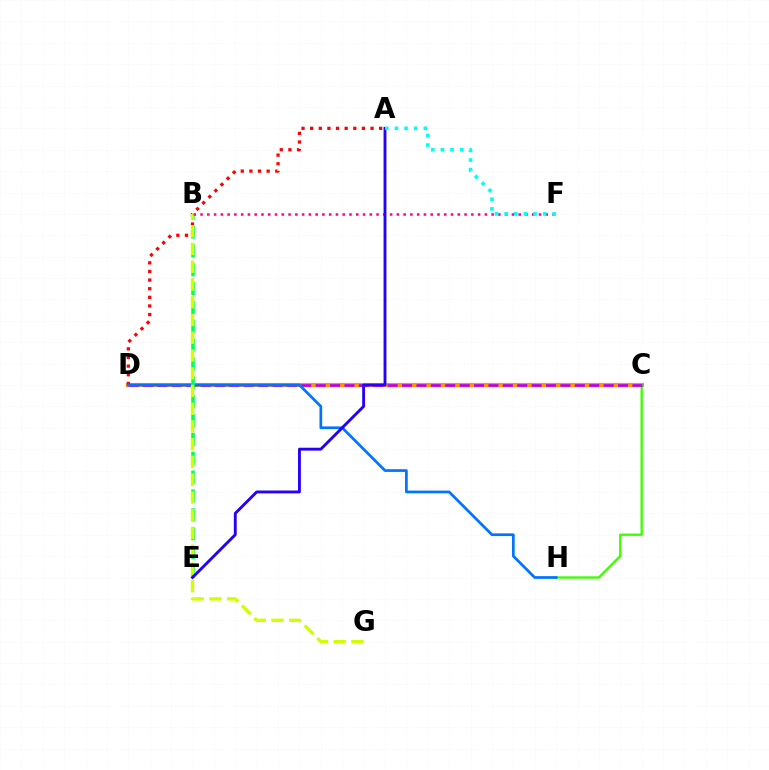{('C', 'D'): [{'color': '#ff9400', 'line_style': 'solid', 'thickness': 2.97}, {'color': '#b900ff', 'line_style': 'dashed', 'thickness': 1.96}], ('C', 'H'): [{'color': '#3dff00', 'line_style': 'solid', 'thickness': 1.69}], ('A', 'D'): [{'color': '#ff0000', 'line_style': 'dotted', 'thickness': 2.34}], ('D', 'H'): [{'color': '#0074ff', 'line_style': 'solid', 'thickness': 1.96}], ('B', 'E'): [{'color': '#00ff5c', 'line_style': 'dashed', 'thickness': 2.56}], ('B', 'G'): [{'color': '#d1ff00', 'line_style': 'dashed', 'thickness': 2.41}], ('B', 'F'): [{'color': '#ff00ac', 'line_style': 'dotted', 'thickness': 1.84}], ('A', 'E'): [{'color': '#2500ff', 'line_style': 'solid', 'thickness': 2.06}], ('A', 'F'): [{'color': '#00fff6', 'line_style': 'dotted', 'thickness': 2.61}]}